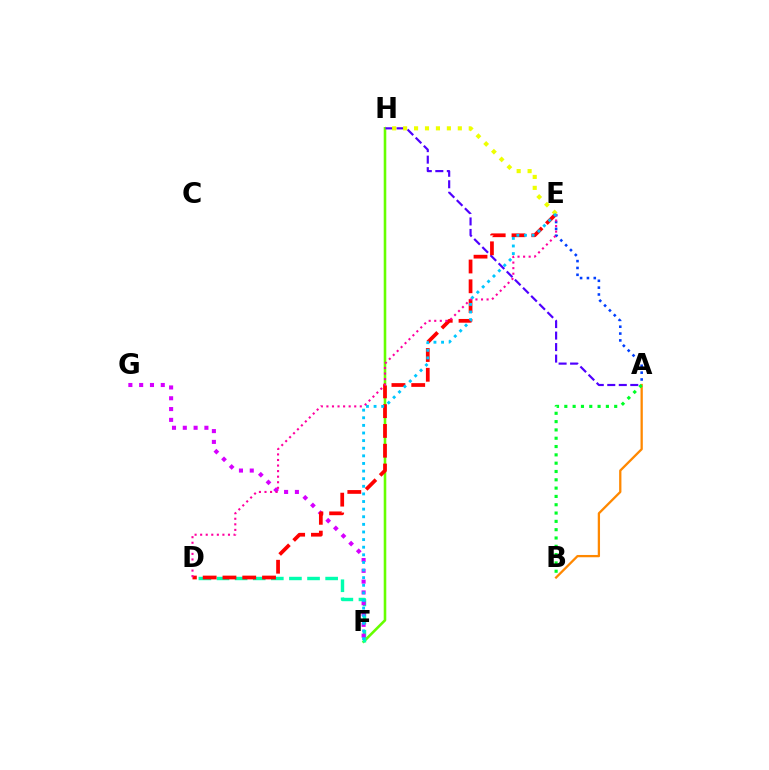{('F', 'H'): [{'color': '#66ff00', 'line_style': 'solid', 'thickness': 1.86}], ('D', 'F'): [{'color': '#00ffaf', 'line_style': 'dashed', 'thickness': 2.46}], ('F', 'G'): [{'color': '#d600ff', 'line_style': 'dotted', 'thickness': 2.93}], ('A', 'B'): [{'color': '#ff8800', 'line_style': 'solid', 'thickness': 1.65}, {'color': '#00ff27', 'line_style': 'dotted', 'thickness': 2.26}], ('A', 'H'): [{'color': '#4f00ff', 'line_style': 'dashed', 'thickness': 1.56}], ('D', 'E'): [{'color': '#ff0000', 'line_style': 'dashed', 'thickness': 2.69}, {'color': '#ff00a0', 'line_style': 'dotted', 'thickness': 1.51}], ('A', 'E'): [{'color': '#003fff', 'line_style': 'dotted', 'thickness': 1.86}], ('E', 'H'): [{'color': '#eeff00', 'line_style': 'dotted', 'thickness': 2.97}], ('E', 'F'): [{'color': '#00c7ff', 'line_style': 'dotted', 'thickness': 2.07}]}